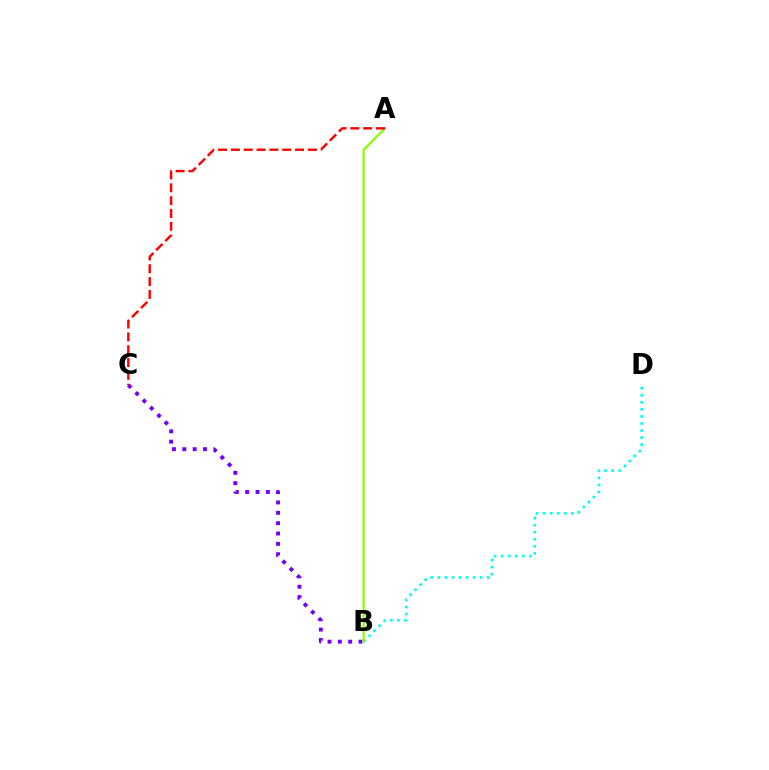{('B', 'D'): [{'color': '#00fff6', 'line_style': 'dotted', 'thickness': 1.92}], ('B', 'C'): [{'color': '#7200ff', 'line_style': 'dotted', 'thickness': 2.81}], ('A', 'B'): [{'color': '#84ff00', 'line_style': 'solid', 'thickness': 1.56}], ('A', 'C'): [{'color': '#ff0000', 'line_style': 'dashed', 'thickness': 1.74}]}